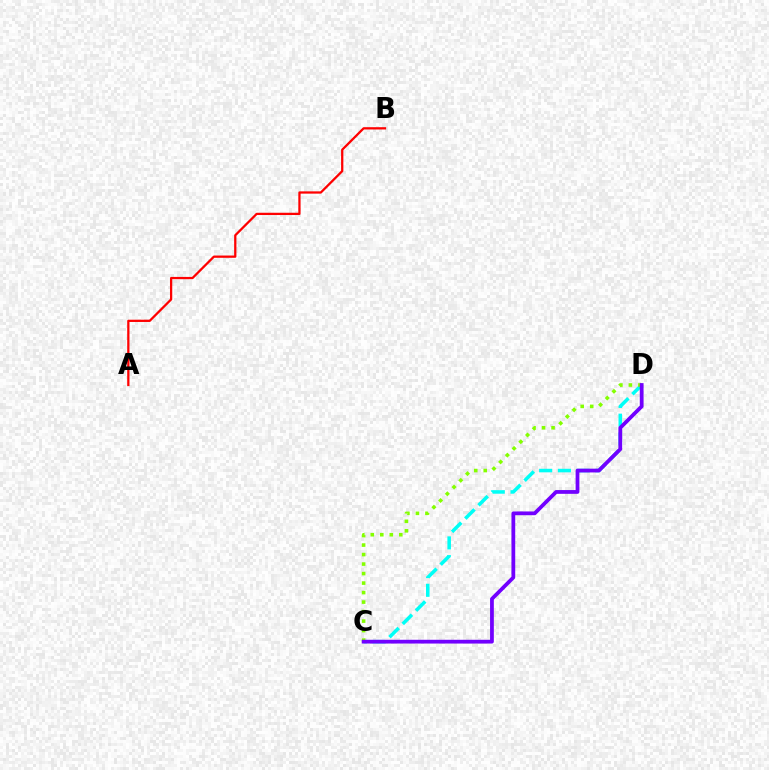{('A', 'B'): [{'color': '#ff0000', 'line_style': 'solid', 'thickness': 1.63}], ('C', 'D'): [{'color': '#00fff6', 'line_style': 'dashed', 'thickness': 2.55}, {'color': '#84ff00', 'line_style': 'dotted', 'thickness': 2.58}, {'color': '#7200ff', 'line_style': 'solid', 'thickness': 2.71}]}